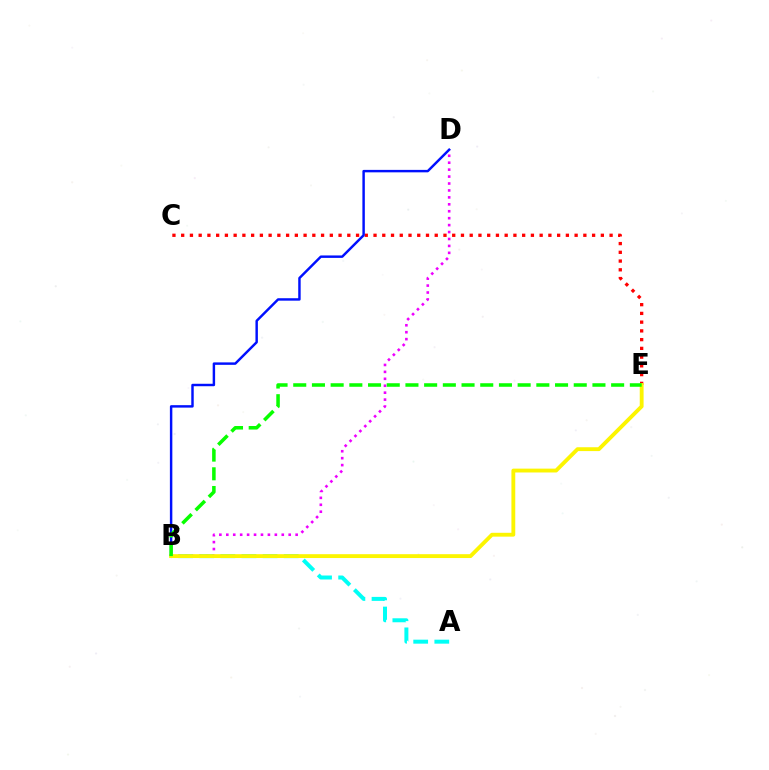{('A', 'B'): [{'color': '#00fff6', 'line_style': 'dashed', 'thickness': 2.87}], ('B', 'D'): [{'color': '#ee00ff', 'line_style': 'dotted', 'thickness': 1.88}, {'color': '#0010ff', 'line_style': 'solid', 'thickness': 1.76}], ('C', 'E'): [{'color': '#ff0000', 'line_style': 'dotted', 'thickness': 2.38}], ('B', 'E'): [{'color': '#fcf500', 'line_style': 'solid', 'thickness': 2.77}, {'color': '#08ff00', 'line_style': 'dashed', 'thickness': 2.54}]}